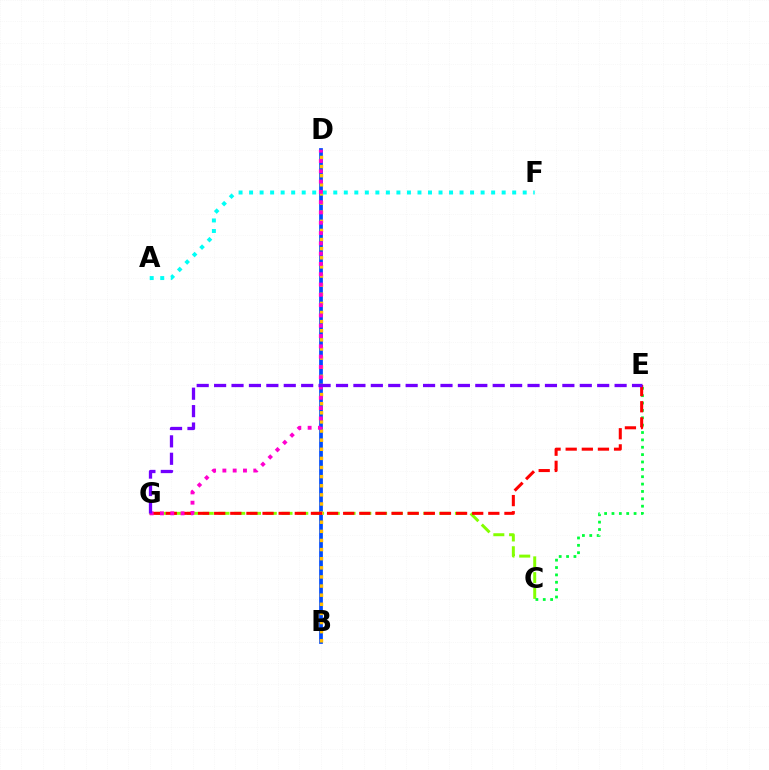{('C', 'G'): [{'color': '#84ff00', 'line_style': 'dashed', 'thickness': 2.14}], ('B', 'D'): [{'color': '#004bff', 'line_style': 'solid', 'thickness': 2.7}, {'color': '#ffbd00', 'line_style': 'dotted', 'thickness': 2.48}], ('C', 'E'): [{'color': '#00ff39', 'line_style': 'dotted', 'thickness': 2.0}], ('A', 'F'): [{'color': '#00fff6', 'line_style': 'dotted', 'thickness': 2.86}], ('E', 'G'): [{'color': '#ff0000', 'line_style': 'dashed', 'thickness': 2.19}, {'color': '#7200ff', 'line_style': 'dashed', 'thickness': 2.37}], ('D', 'G'): [{'color': '#ff00cf', 'line_style': 'dotted', 'thickness': 2.8}]}